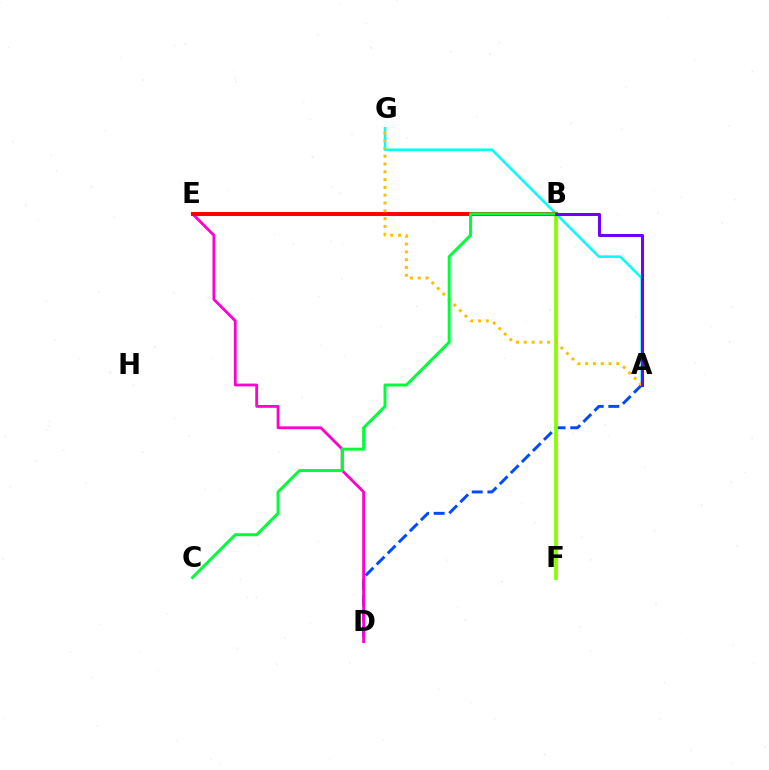{('A', 'G'): [{'color': '#00fff6', 'line_style': 'solid', 'thickness': 1.82}, {'color': '#ffbd00', 'line_style': 'dotted', 'thickness': 2.12}], ('A', 'D'): [{'color': '#004bff', 'line_style': 'dashed', 'thickness': 2.12}], ('D', 'E'): [{'color': '#ff00cf', 'line_style': 'solid', 'thickness': 2.02}], ('B', 'F'): [{'color': '#84ff00', 'line_style': 'solid', 'thickness': 2.69}], ('B', 'E'): [{'color': '#ff0000', 'line_style': 'solid', 'thickness': 2.84}], ('B', 'C'): [{'color': '#00ff39', 'line_style': 'solid', 'thickness': 2.14}], ('A', 'B'): [{'color': '#7200ff', 'line_style': 'solid', 'thickness': 2.19}]}